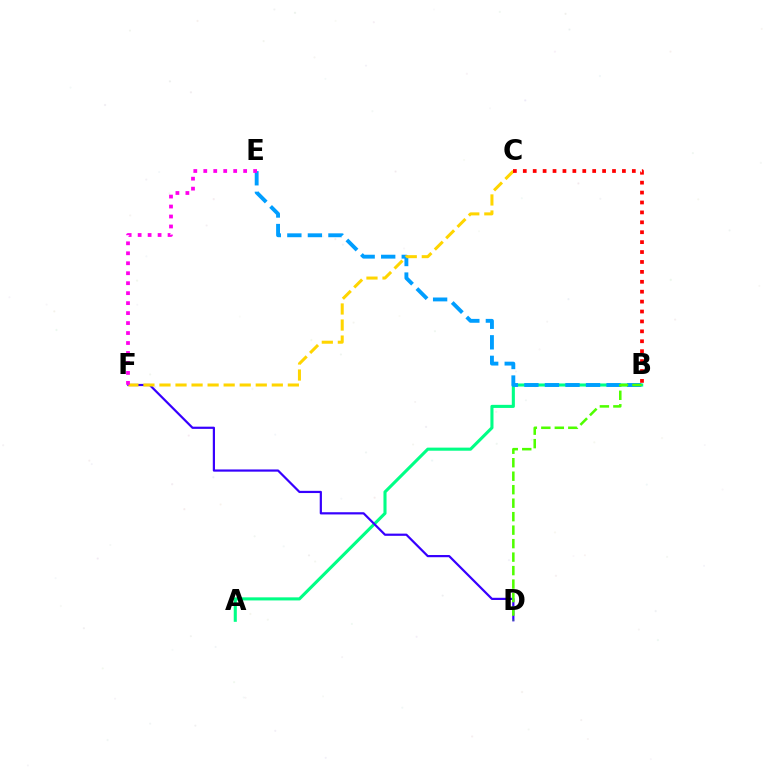{('A', 'B'): [{'color': '#00ff86', 'line_style': 'solid', 'thickness': 2.22}], ('B', 'E'): [{'color': '#009eff', 'line_style': 'dashed', 'thickness': 2.79}], ('D', 'F'): [{'color': '#3700ff', 'line_style': 'solid', 'thickness': 1.59}], ('C', 'F'): [{'color': '#ffd500', 'line_style': 'dashed', 'thickness': 2.18}], ('E', 'F'): [{'color': '#ff00ed', 'line_style': 'dotted', 'thickness': 2.71}], ('B', 'D'): [{'color': '#4fff00', 'line_style': 'dashed', 'thickness': 1.83}], ('B', 'C'): [{'color': '#ff0000', 'line_style': 'dotted', 'thickness': 2.69}]}